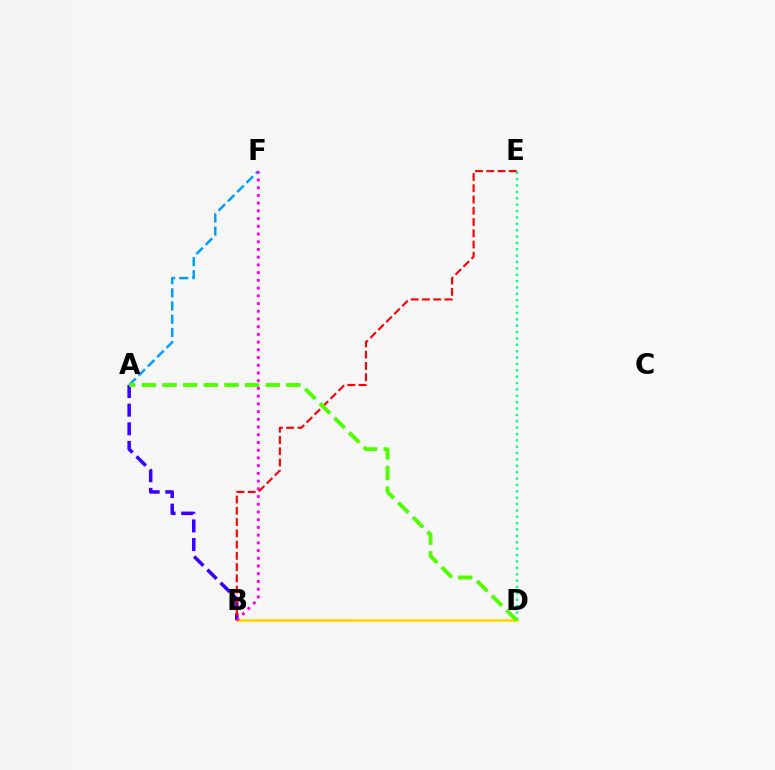{('A', 'B'): [{'color': '#3700ff', 'line_style': 'dashed', 'thickness': 2.53}], ('A', 'F'): [{'color': '#009eff', 'line_style': 'dashed', 'thickness': 1.79}], ('B', 'D'): [{'color': '#ffd500', 'line_style': 'solid', 'thickness': 1.86}], ('B', 'F'): [{'color': '#ff00ed', 'line_style': 'dotted', 'thickness': 2.1}], ('D', 'E'): [{'color': '#00ff86', 'line_style': 'dotted', 'thickness': 1.73}], ('B', 'E'): [{'color': '#ff0000', 'line_style': 'dashed', 'thickness': 1.53}], ('A', 'D'): [{'color': '#4fff00', 'line_style': 'dashed', 'thickness': 2.8}]}